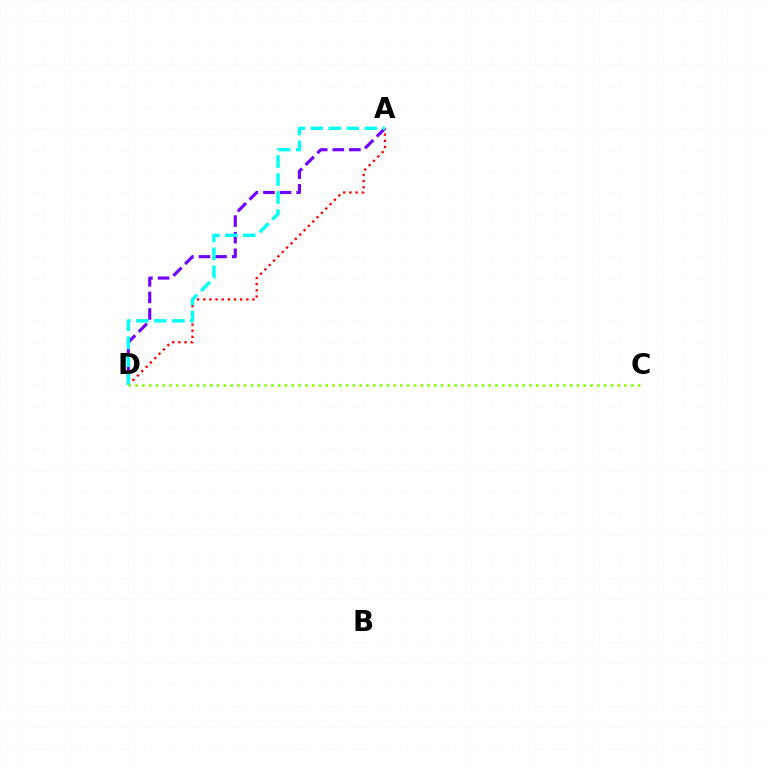{('A', 'D'): [{'color': '#ff0000', 'line_style': 'dotted', 'thickness': 1.67}, {'color': '#7200ff', 'line_style': 'dashed', 'thickness': 2.25}, {'color': '#00fff6', 'line_style': 'dashed', 'thickness': 2.44}], ('C', 'D'): [{'color': '#84ff00', 'line_style': 'dotted', 'thickness': 1.84}]}